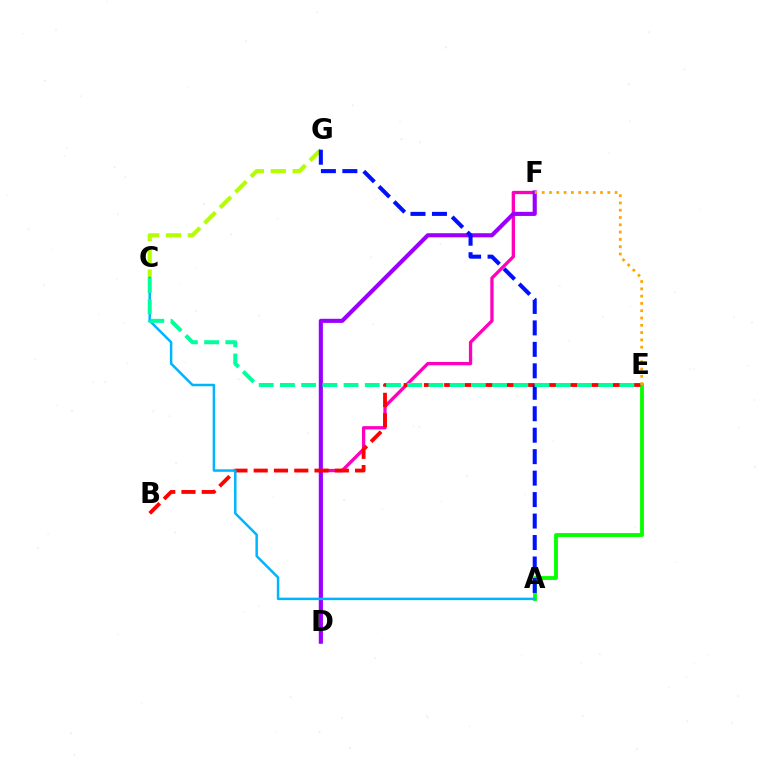{('D', 'F'): [{'color': '#ff00bd', 'line_style': 'solid', 'thickness': 2.37}, {'color': '#9b00ff', 'line_style': 'solid', 'thickness': 2.96}], ('A', 'E'): [{'color': '#08ff00', 'line_style': 'solid', 'thickness': 2.78}], ('C', 'G'): [{'color': '#b3ff00', 'line_style': 'dashed', 'thickness': 2.97}], ('B', 'E'): [{'color': '#ff0000', 'line_style': 'dashed', 'thickness': 2.75}], ('A', 'G'): [{'color': '#0010ff', 'line_style': 'dashed', 'thickness': 2.92}], ('E', 'F'): [{'color': '#ffa500', 'line_style': 'dotted', 'thickness': 1.98}], ('A', 'C'): [{'color': '#00b5ff', 'line_style': 'solid', 'thickness': 1.79}], ('C', 'E'): [{'color': '#00ff9d', 'line_style': 'dashed', 'thickness': 2.88}]}